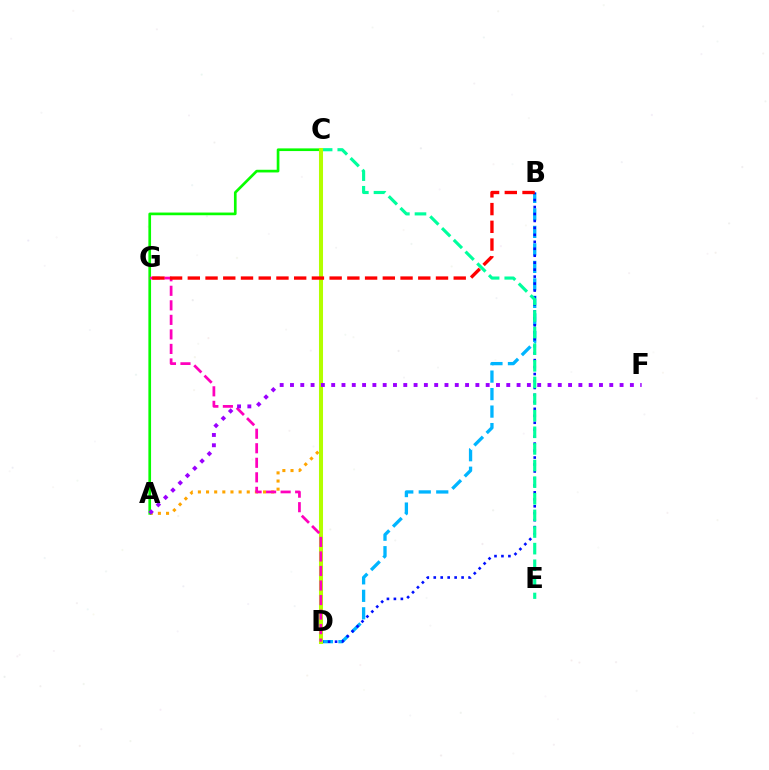{('B', 'D'): [{'color': '#00b5ff', 'line_style': 'dashed', 'thickness': 2.38}, {'color': '#0010ff', 'line_style': 'dotted', 'thickness': 1.89}], ('A', 'C'): [{'color': '#ffa500', 'line_style': 'dotted', 'thickness': 2.21}, {'color': '#08ff00', 'line_style': 'solid', 'thickness': 1.93}], ('C', 'E'): [{'color': '#00ff9d', 'line_style': 'dashed', 'thickness': 2.26}], ('C', 'D'): [{'color': '#b3ff00', 'line_style': 'solid', 'thickness': 2.92}], ('D', 'G'): [{'color': '#ff00bd', 'line_style': 'dashed', 'thickness': 1.97}], ('B', 'G'): [{'color': '#ff0000', 'line_style': 'dashed', 'thickness': 2.41}], ('A', 'F'): [{'color': '#9b00ff', 'line_style': 'dotted', 'thickness': 2.8}]}